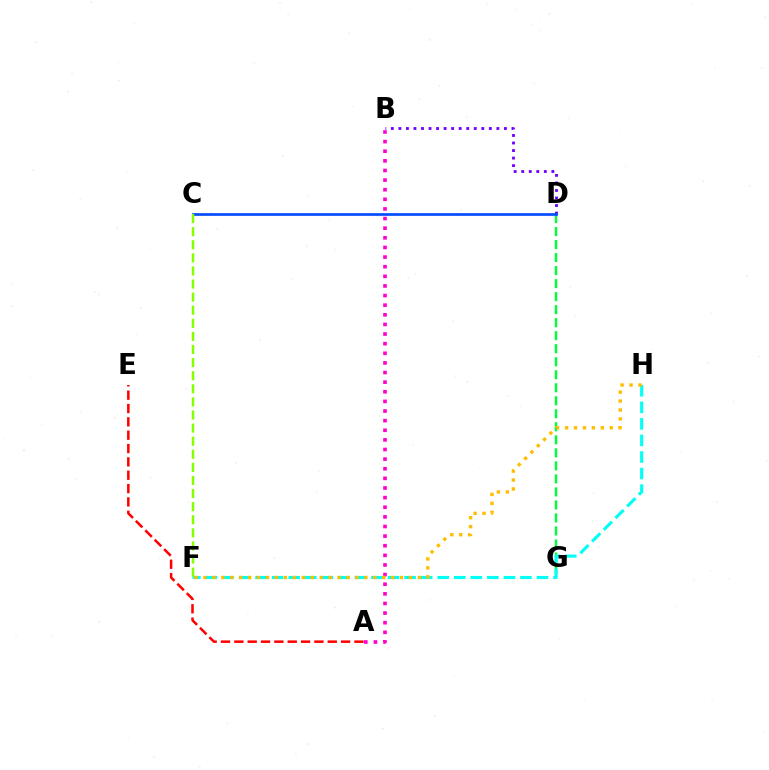{('A', 'E'): [{'color': '#ff0000', 'line_style': 'dashed', 'thickness': 1.81}], ('B', 'D'): [{'color': '#7200ff', 'line_style': 'dotted', 'thickness': 2.05}], ('A', 'B'): [{'color': '#ff00cf', 'line_style': 'dotted', 'thickness': 2.61}], ('D', 'G'): [{'color': '#00ff39', 'line_style': 'dashed', 'thickness': 1.77}], ('C', 'D'): [{'color': '#004bff', 'line_style': 'solid', 'thickness': 1.93}], ('F', 'H'): [{'color': '#00fff6', 'line_style': 'dashed', 'thickness': 2.25}, {'color': '#ffbd00', 'line_style': 'dotted', 'thickness': 2.43}], ('C', 'F'): [{'color': '#84ff00', 'line_style': 'dashed', 'thickness': 1.78}]}